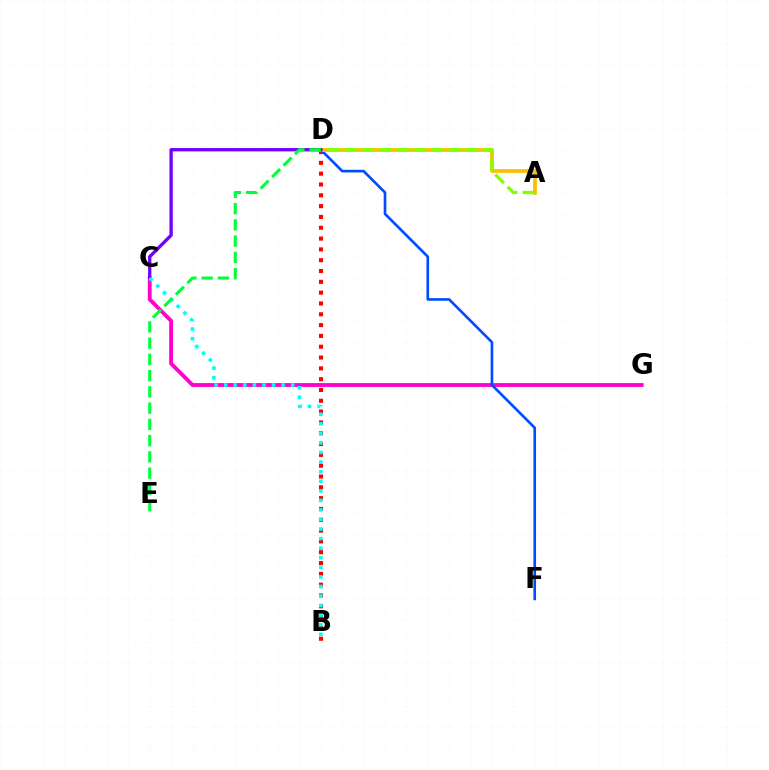{('C', 'G'): [{'color': '#ff00cf', 'line_style': 'solid', 'thickness': 2.76}], ('B', 'D'): [{'color': '#ff0000', 'line_style': 'dotted', 'thickness': 2.94}], ('D', 'F'): [{'color': '#004bff', 'line_style': 'solid', 'thickness': 1.9}], ('A', 'D'): [{'color': '#ffbd00', 'line_style': 'solid', 'thickness': 2.69}, {'color': '#84ff00', 'line_style': 'dashed', 'thickness': 2.36}], ('C', 'D'): [{'color': '#7200ff', 'line_style': 'solid', 'thickness': 2.4}], ('B', 'C'): [{'color': '#00fff6', 'line_style': 'dotted', 'thickness': 2.6}], ('D', 'E'): [{'color': '#00ff39', 'line_style': 'dashed', 'thickness': 2.21}]}